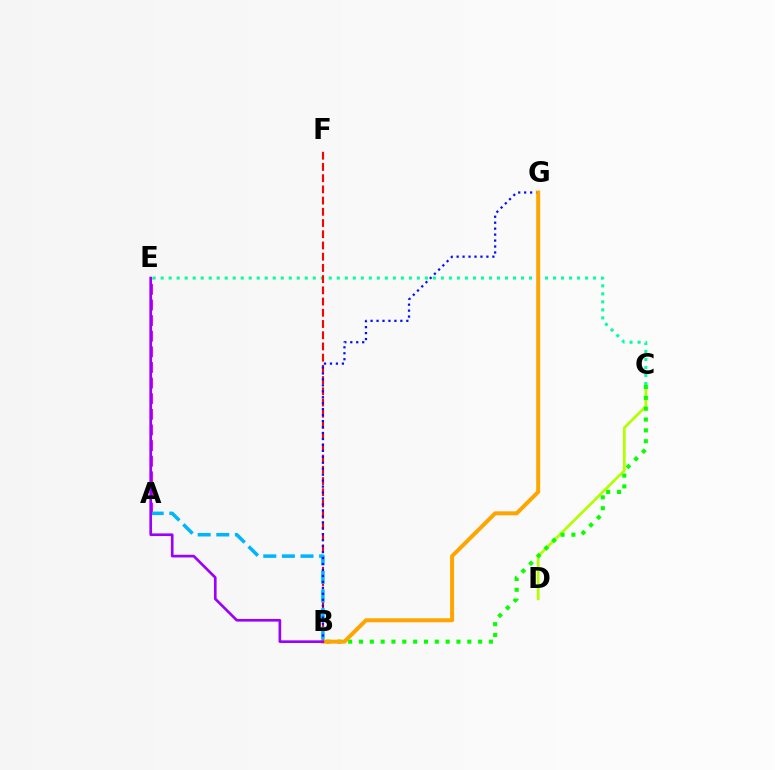{('A', 'E'): [{'color': '#ff00bd', 'line_style': 'dashed', 'thickness': 2.12}], ('C', 'D'): [{'color': '#b3ff00', 'line_style': 'solid', 'thickness': 1.97}], ('C', 'E'): [{'color': '#00ff9d', 'line_style': 'dotted', 'thickness': 2.18}], ('B', 'F'): [{'color': '#ff0000', 'line_style': 'dashed', 'thickness': 1.52}], ('B', 'C'): [{'color': '#08ff00', 'line_style': 'dotted', 'thickness': 2.94}], ('A', 'B'): [{'color': '#00b5ff', 'line_style': 'dashed', 'thickness': 2.53}], ('B', 'G'): [{'color': '#0010ff', 'line_style': 'dotted', 'thickness': 1.62}, {'color': '#ffa500', 'line_style': 'solid', 'thickness': 2.87}], ('B', 'E'): [{'color': '#9b00ff', 'line_style': 'solid', 'thickness': 1.91}]}